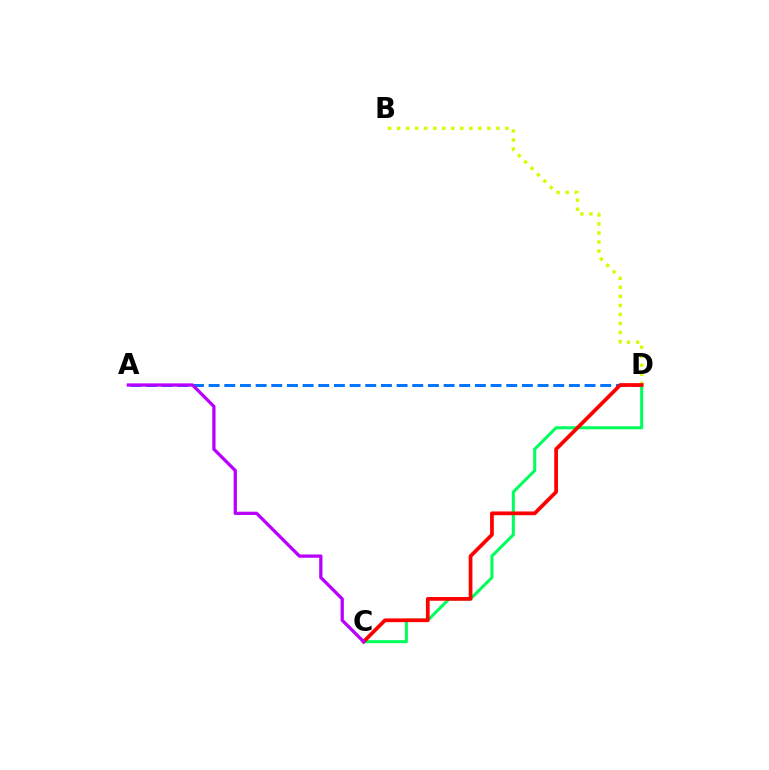{('B', 'D'): [{'color': '#d1ff00', 'line_style': 'dotted', 'thickness': 2.45}], ('A', 'D'): [{'color': '#0074ff', 'line_style': 'dashed', 'thickness': 2.13}], ('C', 'D'): [{'color': '#00ff5c', 'line_style': 'solid', 'thickness': 2.2}, {'color': '#ff0000', 'line_style': 'solid', 'thickness': 2.69}], ('A', 'C'): [{'color': '#b900ff', 'line_style': 'solid', 'thickness': 2.36}]}